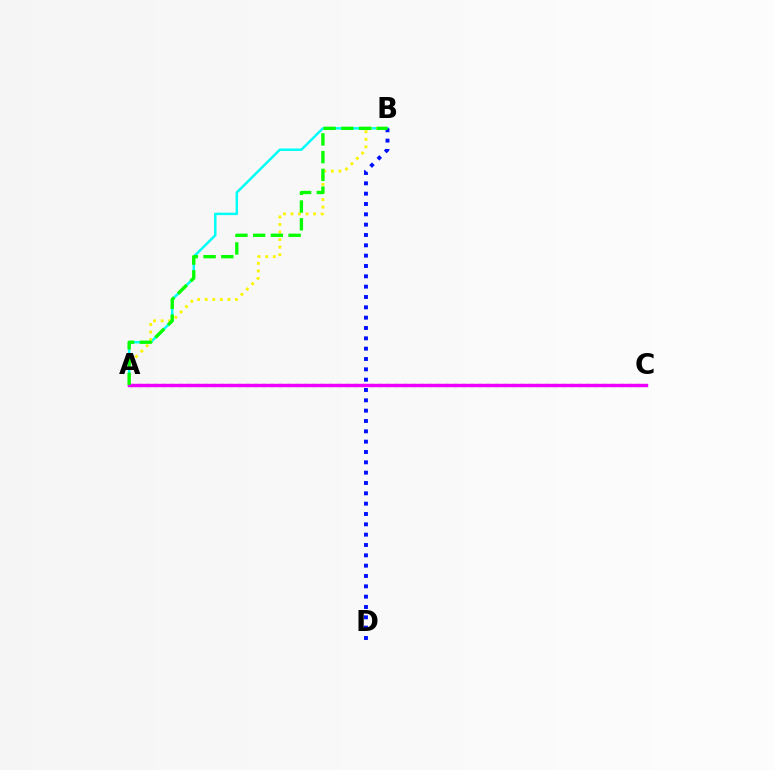{('A', 'B'): [{'color': '#00fff6', 'line_style': 'solid', 'thickness': 1.78}, {'color': '#fcf500', 'line_style': 'dotted', 'thickness': 2.05}, {'color': '#08ff00', 'line_style': 'dashed', 'thickness': 2.41}], ('A', 'C'): [{'color': '#ff0000', 'line_style': 'dotted', 'thickness': 2.26}, {'color': '#ee00ff', 'line_style': 'solid', 'thickness': 2.46}], ('B', 'D'): [{'color': '#0010ff', 'line_style': 'dotted', 'thickness': 2.81}]}